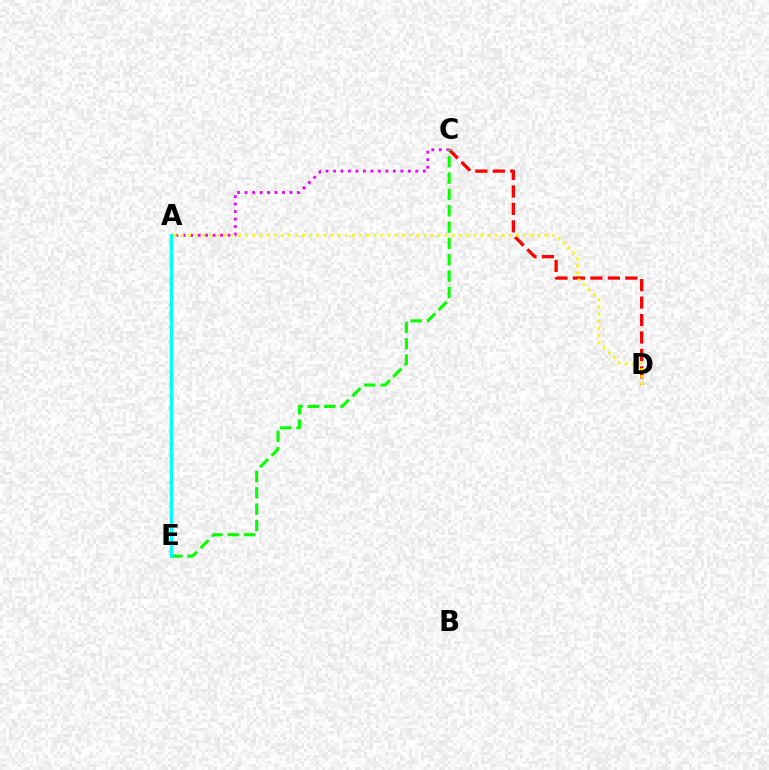{('C', 'D'): [{'color': '#ff0000', 'line_style': 'dashed', 'thickness': 2.37}], ('A', 'E'): [{'color': '#0010ff', 'line_style': 'dashed', 'thickness': 1.6}, {'color': '#00fff6', 'line_style': 'solid', 'thickness': 2.17}], ('A', 'C'): [{'color': '#ee00ff', 'line_style': 'dotted', 'thickness': 2.03}], ('C', 'E'): [{'color': '#08ff00', 'line_style': 'dashed', 'thickness': 2.22}], ('A', 'D'): [{'color': '#fcf500', 'line_style': 'dotted', 'thickness': 1.94}]}